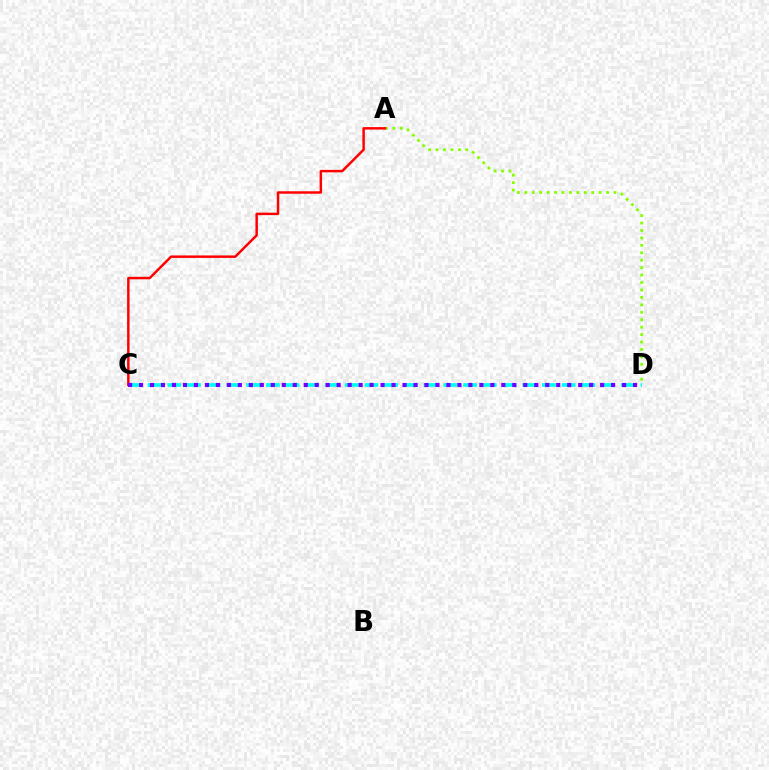{('A', 'D'): [{'color': '#84ff00', 'line_style': 'dotted', 'thickness': 2.02}], ('C', 'D'): [{'color': '#00fff6', 'line_style': 'dashed', 'thickness': 2.68}, {'color': '#7200ff', 'line_style': 'dotted', 'thickness': 2.98}], ('A', 'C'): [{'color': '#ff0000', 'line_style': 'solid', 'thickness': 1.78}]}